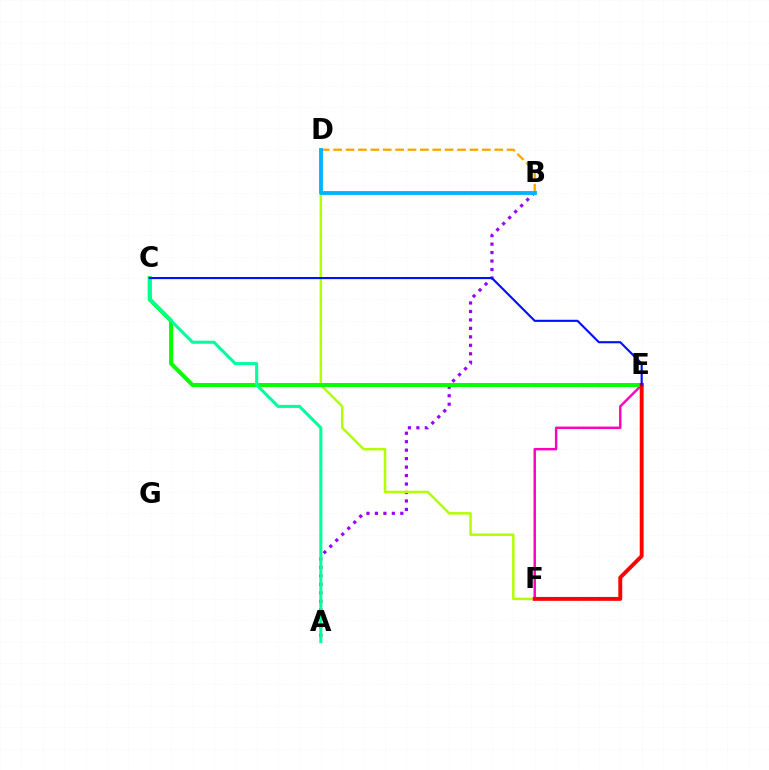{('A', 'B'): [{'color': '#9b00ff', 'line_style': 'dotted', 'thickness': 2.3}], ('D', 'F'): [{'color': '#b3ff00', 'line_style': 'solid', 'thickness': 1.8}], ('B', 'D'): [{'color': '#ffa500', 'line_style': 'dashed', 'thickness': 1.68}, {'color': '#00b5ff', 'line_style': 'solid', 'thickness': 2.78}], ('E', 'F'): [{'color': '#ff00bd', 'line_style': 'solid', 'thickness': 1.74}, {'color': '#ff0000', 'line_style': 'solid', 'thickness': 2.81}], ('C', 'E'): [{'color': '#08ff00', 'line_style': 'solid', 'thickness': 2.92}, {'color': '#0010ff', 'line_style': 'solid', 'thickness': 1.53}], ('A', 'C'): [{'color': '#00ff9d', 'line_style': 'solid', 'thickness': 2.21}]}